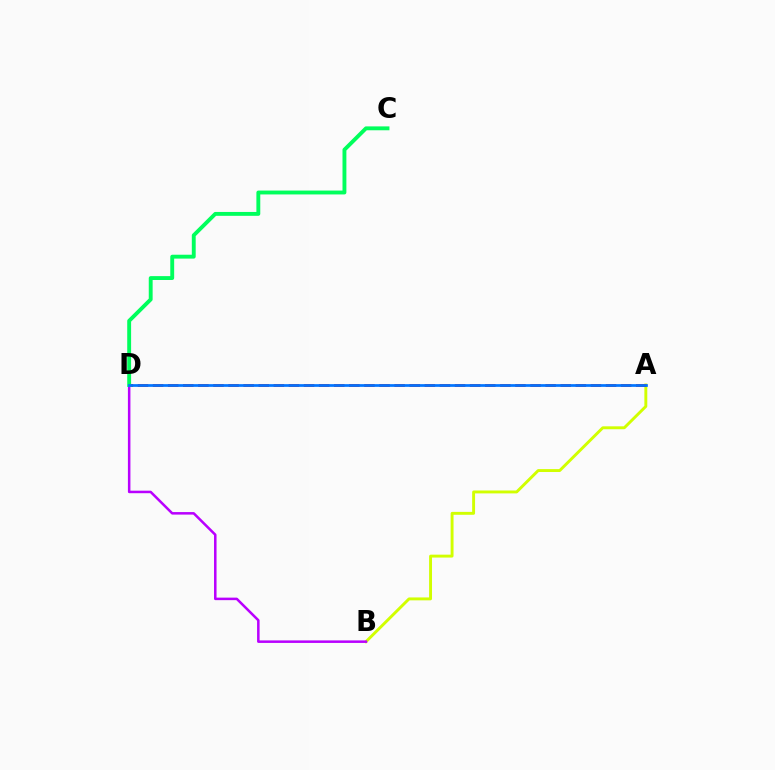{('A', 'B'): [{'color': '#d1ff00', 'line_style': 'solid', 'thickness': 2.09}], ('B', 'D'): [{'color': '#b900ff', 'line_style': 'solid', 'thickness': 1.81}], ('A', 'D'): [{'color': '#ff0000', 'line_style': 'dashed', 'thickness': 2.05}, {'color': '#0074ff', 'line_style': 'solid', 'thickness': 1.95}], ('C', 'D'): [{'color': '#00ff5c', 'line_style': 'solid', 'thickness': 2.79}]}